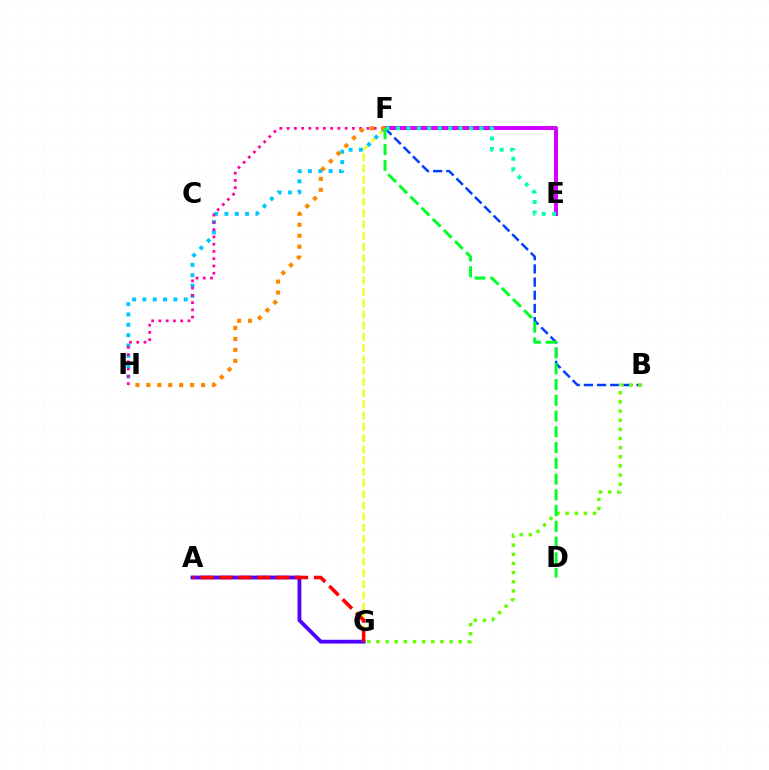{('B', 'F'): [{'color': '#003fff', 'line_style': 'dashed', 'thickness': 1.79}], ('E', 'F'): [{'color': '#d600ff', 'line_style': 'solid', 'thickness': 2.87}, {'color': '#00ffaf', 'line_style': 'dotted', 'thickness': 2.83}], ('F', 'G'): [{'color': '#eeff00', 'line_style': 'dashed', 'thickness': 1.53}], ('F', 'H'): [{'color': '#00c7ff', 'line_style': 'dotted', 'thickness': 2.81}, {'color': '#ff00a0', 'line_style': 'dotted', 'thickness': 1.97}, {'color': '#ff8800', 'line_style': 'dotted', 'thickness': 2.97}], ('A', 'G'): [{'color': '#4f00ff', 'line_style': 'solid', 'thickness': 2.73}, {'color': '#ff0000', 'line_style': 'dashed', 'thickness': 2.57}], ('B', 'G'): [{'color': '#66ff00', 'line_style': 'dotted', 'thickness': 2.48}], ('D', 'F'): [{'color': '#00ff27', 'line_style': 'dashed', 'thickness': 2.14}]}